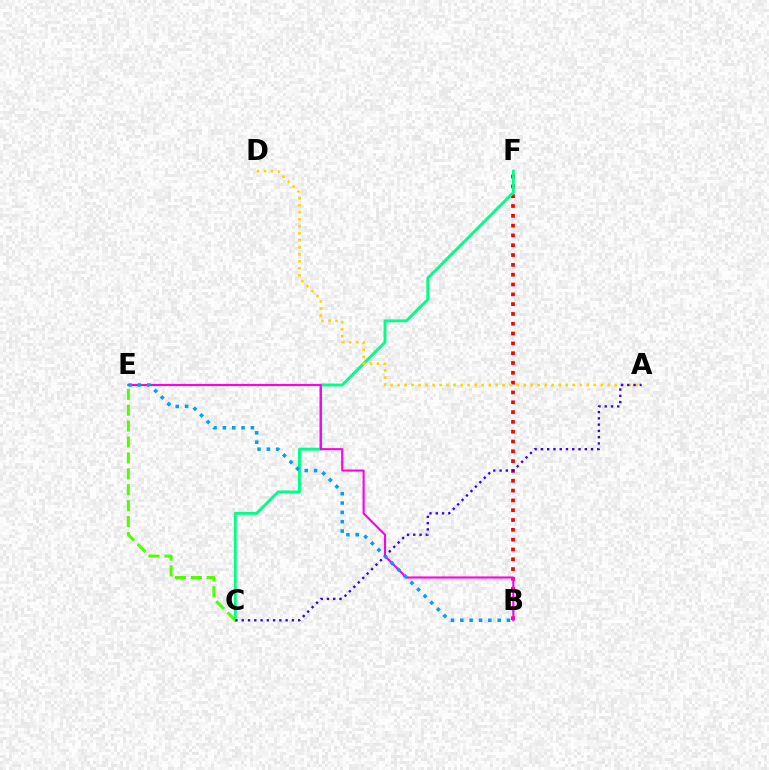{('B', 'F'): [{'color': '#ff0000', 'line_style': 'dotted', 'thickness': 2.67}], ('C', 'F'): [{'color': '#00ff86', 'line_style': 'solid', 'thickness': 2.07}], ('B', 'E'): [{'color': '#ff00ed', 'line_style': 'solid', 'thickness': 1.52}, {'color': '#009eff', 'line_style': 'dotted', 'thickness': 2.54}], ('A', 'D'): [{'color': '#ffd500', 'line_style': 'dotted', 'thickness': 1.9}], ('C', 'E'): [{'color': '#4fff00', 'line_style': 'dashed', 'thickness': 2.16}], ('A', 'C'): [{'color': '#3700ff', 'line_style': 'dotted', 'thickness': 1.7}]}